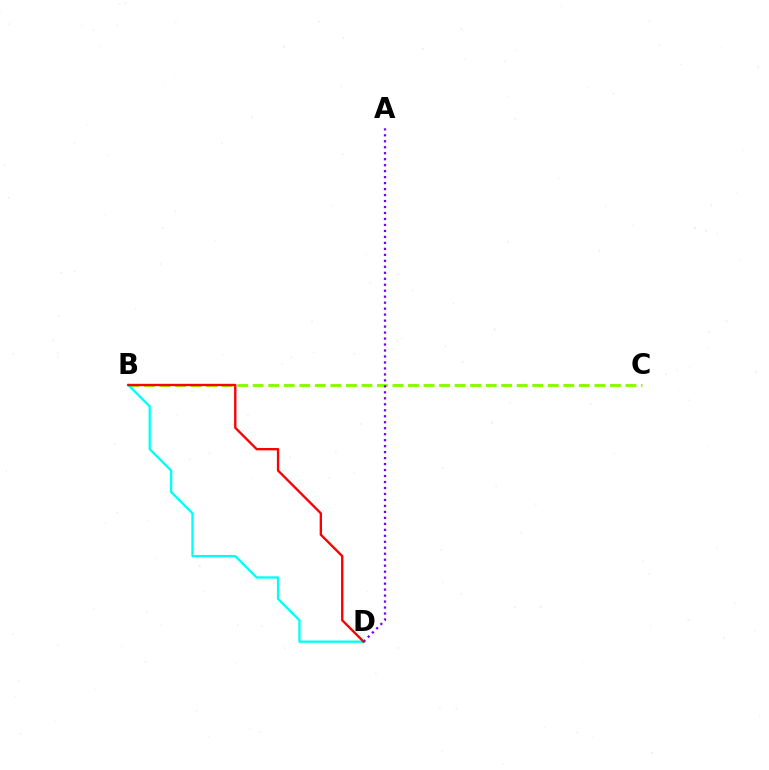{('B', 'C'): [{'color': '#84ff00', 'line_style': 'dashed', 'thickness': 2.11}], ('B', 'D'): [{'color': '#00fff6', 'line_style': 'solid', 'thickness': 1.66}, {'color': '#ff0000', 'line_style': 'solid', 'thickness': 1.7}], ('A', 'D'): [{'color': '#7200ff', 'line_style': 'dotted', 'thickness': 1.62}]}